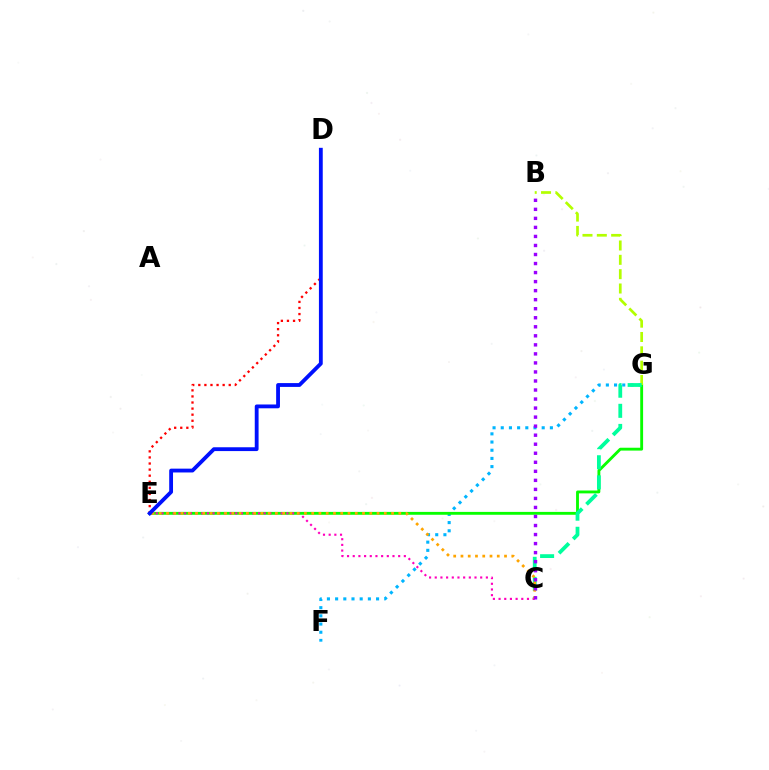{('F', 'G'): [{'color': '#00b5ff', 'line_style': 'dotted', 'thickness': 2.22}], ('E', 'G'): [{'color': '#08ff00', 'line_style': 'solid', 'thickness': 2.06}], ('B', 'G'): [{'color': '#b3ff00', 'line_style': 'dashed', 'thickness': 1.95}], ('C', 'G'): [{'color': '#00ff9d', 'line_style': 'dashed', 'thickness': 2.73}], ('C', 'E'): [{'color': '#ff00bd', 'line_style': 'dotted', 'thickness': 1.54}, {'color': '#ffa500', 'line_style': 'dotted', 'thickness': 1.97}], ('D', 'E'): [{'color': '#ff0000', 'line_style': 'dotted', 'thickness': 1.65}, {'color': '#0010ff', 'line_style': 'solid', 'thickness': 2.75}], ('B', 'C'): [{'color': '#9b00ff', 'line_style': 'dotted', 'thickness': 2.45}]}